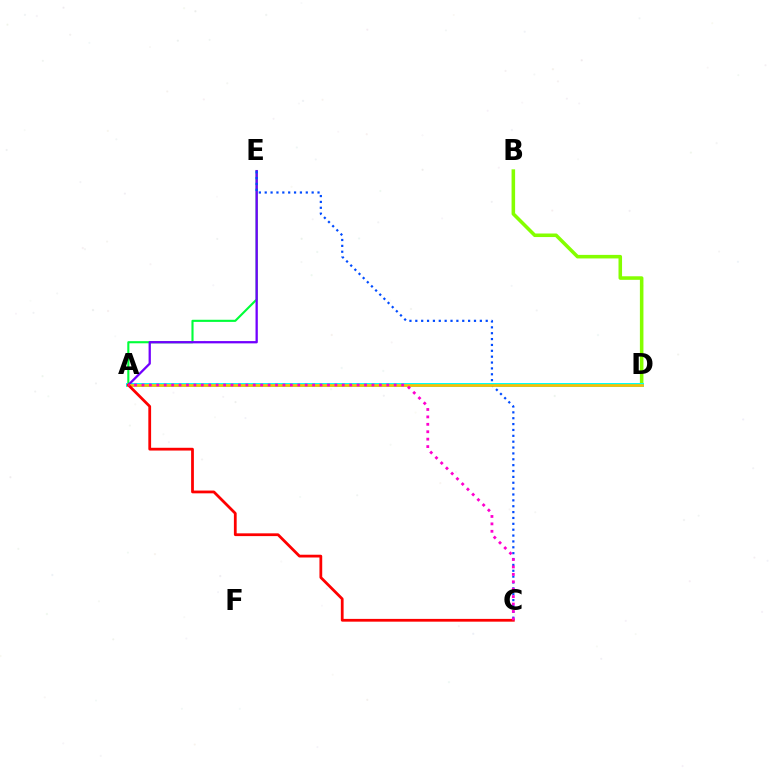{('B', 'D'): [{'color': '#84ff00', 'line_style': 'solid', 'thickness': 2.55}], ('A', 'E'): [{'color': '#00ff39', 'line_style': 'solid', 'thickness': 1.53}, {'color': '#7200ff', 'line_style': 'solid', 'thickness': 1.65}], ('A', 'D'): [{'color': '#00fff6', 'line_style': 'solid', 'thickness': 2.86}, {'color': '#ffbd00', 'line_style': 'solid', 'thickness': 1.92}], ('C', 'E'): [{'color': '#004bff', 'line_style': 'dotted', 'thickness': 1.59}], ('A', 'C'): [{'color': '#ff0000', 'line_style': 'solid', 'thickness': 1.99}, {'color': '#ff00cf', 'line_style': 'dotted', 'thickness': 2.02}]}